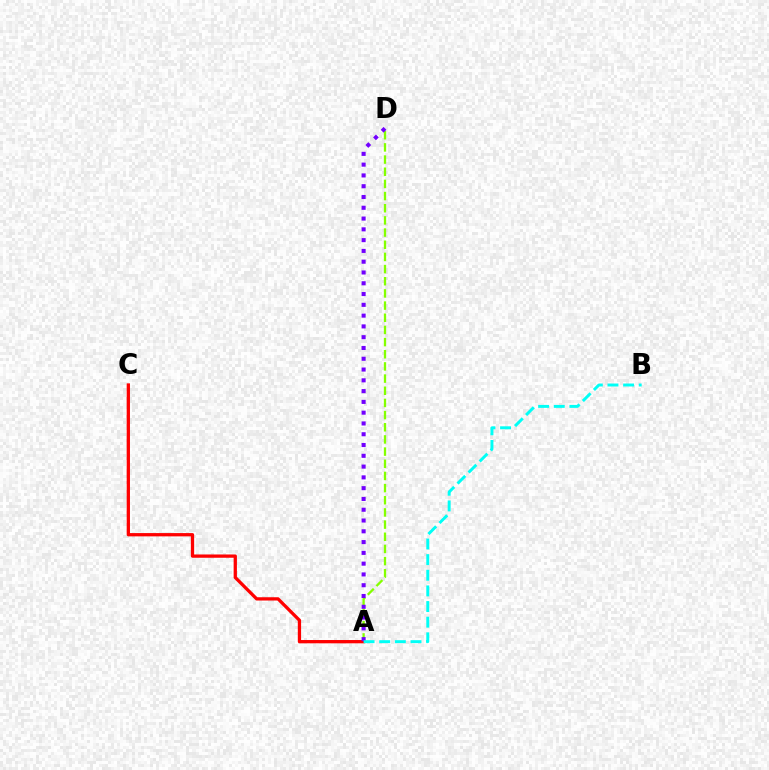{('A', 'D'): [{'color': '#84ff00', 'line_style': 'dashed', 'thickness': 1.65}, {'color': '#7200ff', 'line_style': 'dotted', 'thickness': 2.93}], ('A', 'C'): [{'color': '#ff0000', 'line_style': 'solid', 'thickness': 2.36}], ('A', 'B'): [{'color': '#00fff6', 'line_style': 'dashed', 'thickness': 2.12}]}